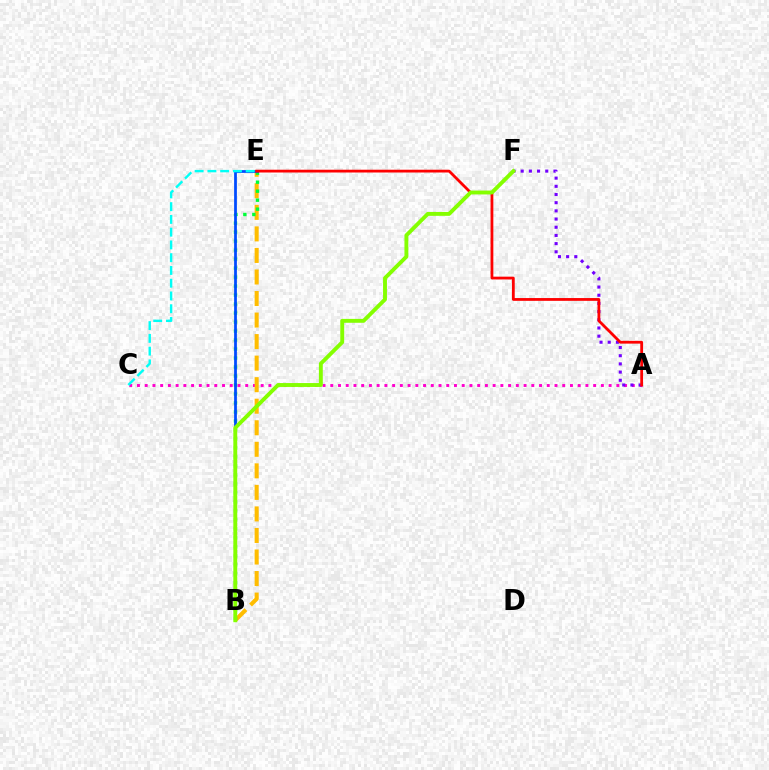{('A', 'C'): [{'color': '#ff00cf', 'line_style': 'dotted', 'thickness': 2.1}], ('B', 'E'): [{'color': '#ffbd00', 'line_style': 'dashed', 'thickness': 2.93}, {'color': '#00ff39', 'line_style': 'dotted', 'thickness': 2.44}, {'color': '#004bff', 'line_style': 'solid', 'thickness': 1.99}], ('A', 'F'): [{'color': '#7200ff', 'line_style': 'dotted', 'thickness': 2.22}], ('A', 'E'): [{'color': '#ff0000', 'line_style': 'solid', 'thickness': 2.01}], ('B', 'F'): [{'color': '#84ff00', 'line_style': 'solid', 'thickness': 2.8}], ('C', 'E'): [{'color': '#00fff6', 'line_style': 'dashed', 'thickness': 1.73}]}